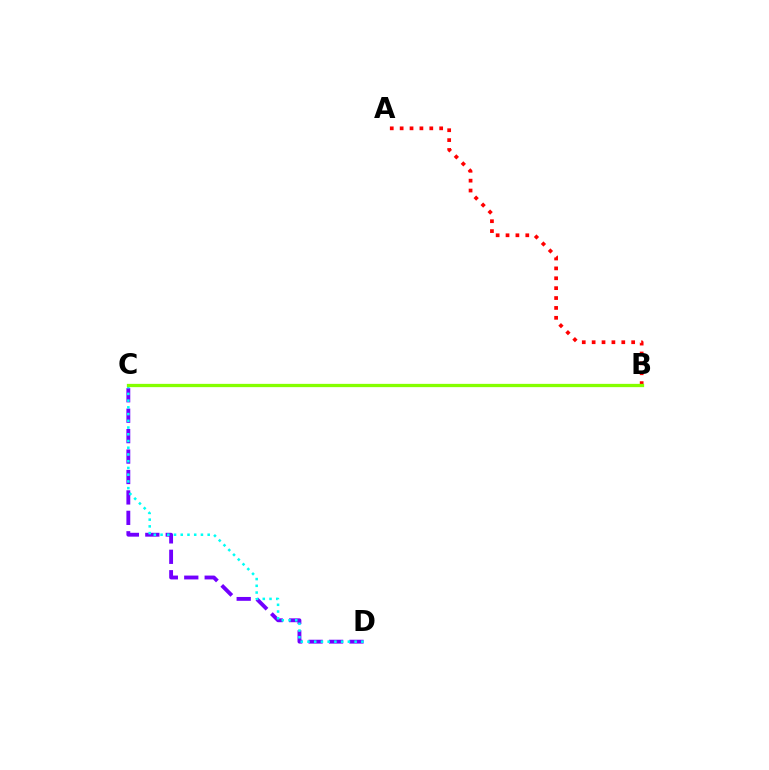{('C', 'D'): [{'color': '#7200ff', 'line_style': 'dashed', 'thickness': 2.78}, {'color': '#00fff6', 'line_style': 'dotted', 'thickness': 1.83}], ('A', 'B'): [{'color': '#ff0000', 'line_style': 'dotted', 'thickness': 2.69}], ('B', 'C'): [{'color': '#84ff00', 'line_style': 'solid', 'thickness': 2.36}]}